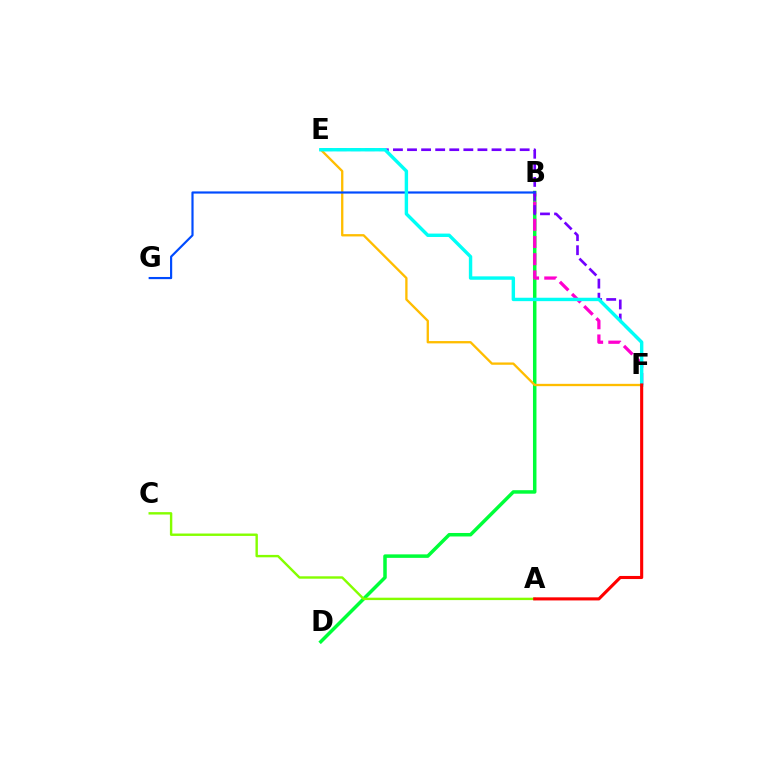{('B', 'D'): [{'color': '#00ff39', 'line_style': 'solid', 'thickness': 2.52}], ('B', 'F'): [{'color': '#ff00cf', 'line_style': 'dashed', 'thickness': 2.34}], ('A', 'C'): [{'color': '#84ff00', 'line_style': 'solid', 'thickness': 1.73}], ('E', 'F'): [{'color': '#7200ff', 'line_style': 'dashed', 'thickness': 1.91}, {'color': '#ffbd00', 'line_style': 'solid', 'thickness': 1.67}, {'color': '#00fff6', 'line_style': 'solid', 'thickness': 2.45}], ('B', 'G'): [{'color': '#004bff', 'line_style': 'solid', 'thickness': 1.57}], ('A', 'F'): [{'color': '#ff0000', 'line_style': 'solid', 'thickness': 2.23}]}